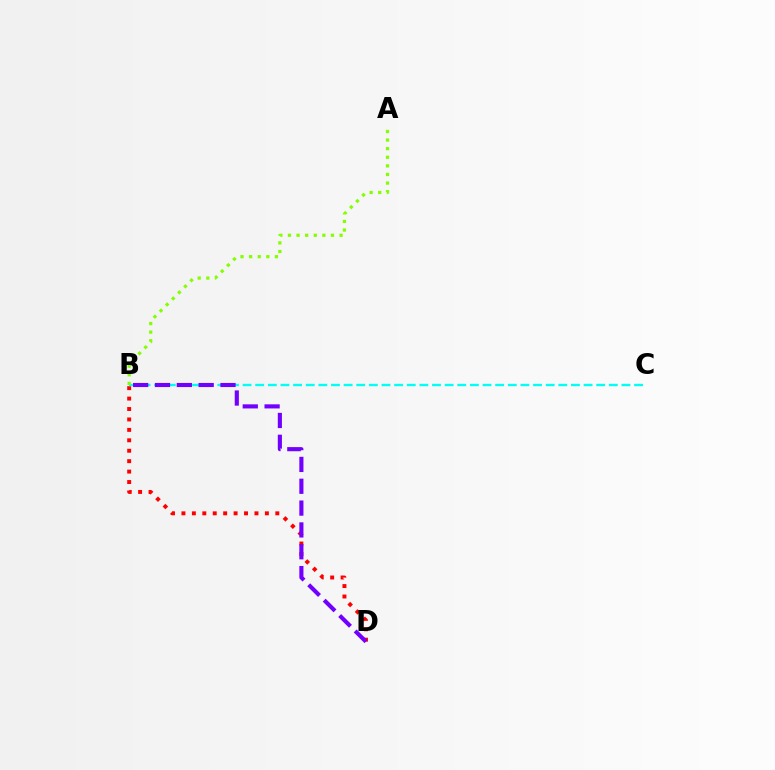{('B', 'D'): [{'color': '#ff0000', 'line_style': 'dotted', 'thickness': 2.83}, {'color': '#7200ff', 'line_style': 'dashed', 'thickness': 2.97}], ('B', 'C'): [{'color': '#00fff6', 'line_style': 'dashed', 'thickness': 1.72}], ('A', 'B'): [{'color': '#84ff00', 'line_style': 'dotted', 'thickness': 2.34}]}